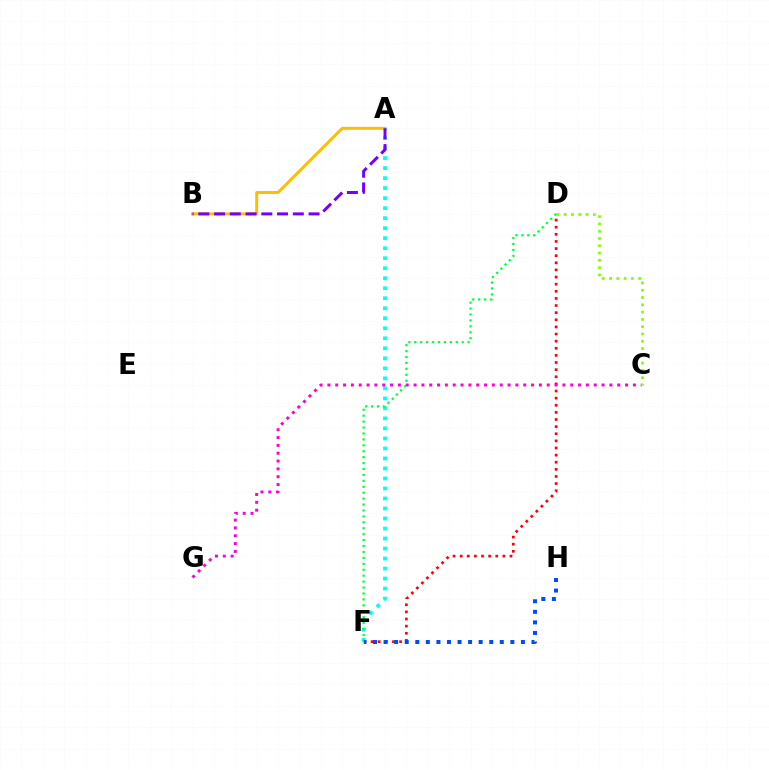{('D', 'F'): [{'color': '#ff0000', 'line_style': 'dotted', 'thickness': 1.93}, {'color': '#00ff39', 'line_style': 'dotted', 'thickness': 1.61}], ('A', 'B'): [{'color': '#ffbd00', 'line_style': 'solid', 'thickness': 2.12}, {'color': '#7200ff', 'line_style': 'dashed', 'thickness': 2.14}], ('A', 'F'): [{'color': '#00fff6', 'line_style': 'dotted', 'thickness': 2.72}], ('C', 'G'): [{'color': '#ff00cf', 'line_style': 'dotted', 'thickness': 2.13}], ('C', 'D'): [{'color': '#84ff00', 'line_style': 'dotted', 'thickness': 1.98}], ('F', 'H'): [{'color': '#004bff', 'line_style': 'dotted', 'thickness': 2.87}]}